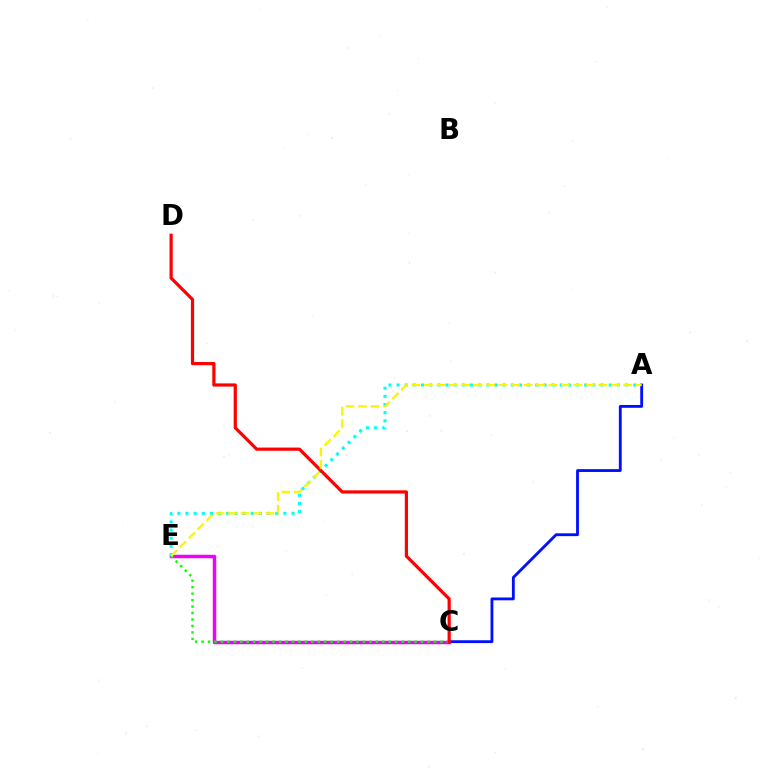{('C', 'E'): [{'color': '#ee00ff', 'line_style': 'solid', 'thickness': 2.5}, {'color': '#08ff00', 'line_style': 'dotted', 'thickness': 1.75}], ('A', 'E'): [{'color': '#00fff6', 'line_style': 'dotted', 'thickness': 2.22}, {'color': '#fcf500', 'line_style': 'dashed', 'thickness': 1.69}], ('A', 'C'): [{'color': '#0010ff', 'line_style': 'solid', 'thickness': 2.04}], ('C', 'D'): [{'color': '#ff0000', 'line_style': 'solid', 'thickness': 2.3}]}